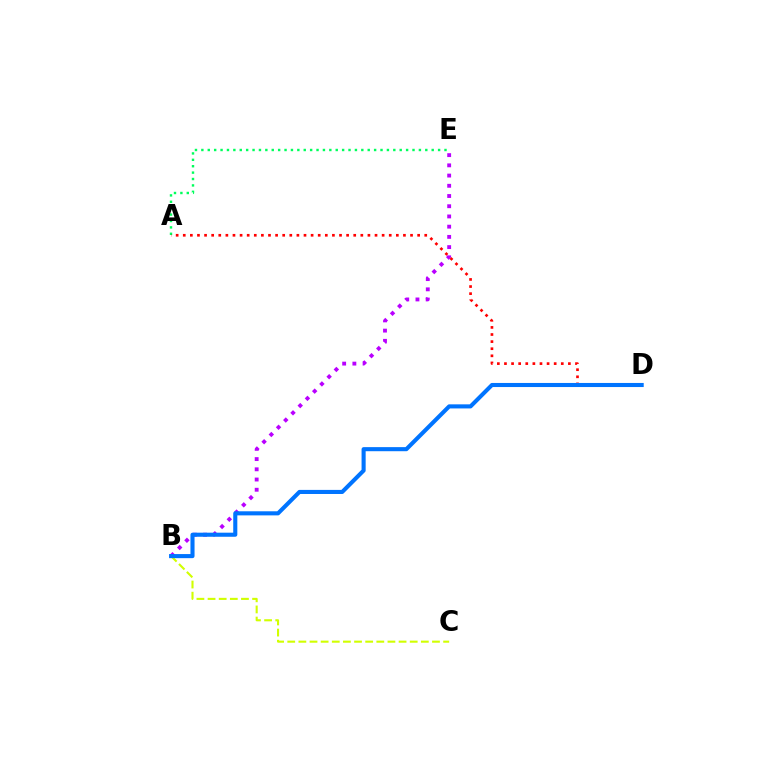{('B', 'C'): [{'color': '#d1ff00', 'line_style': 'dashed', 'thickness': 1.51}], ('A', 'E'): [{'color': '#00ff5c', 'line_style': 'dotted', 'thickness': 1.74}], ('B', 'E'): [{'color': '#b900ff', 'line_style': 'dotted', 'thickness': 2.78}], ('A', 'D'): [{'color': '#ff0000', 'line_style': 'dotted', 'thickness': 1.93}], ('B', 'D'): [{'color': '#0074ff', 'line_style': 'solid', 'thickness': 2.94}]}